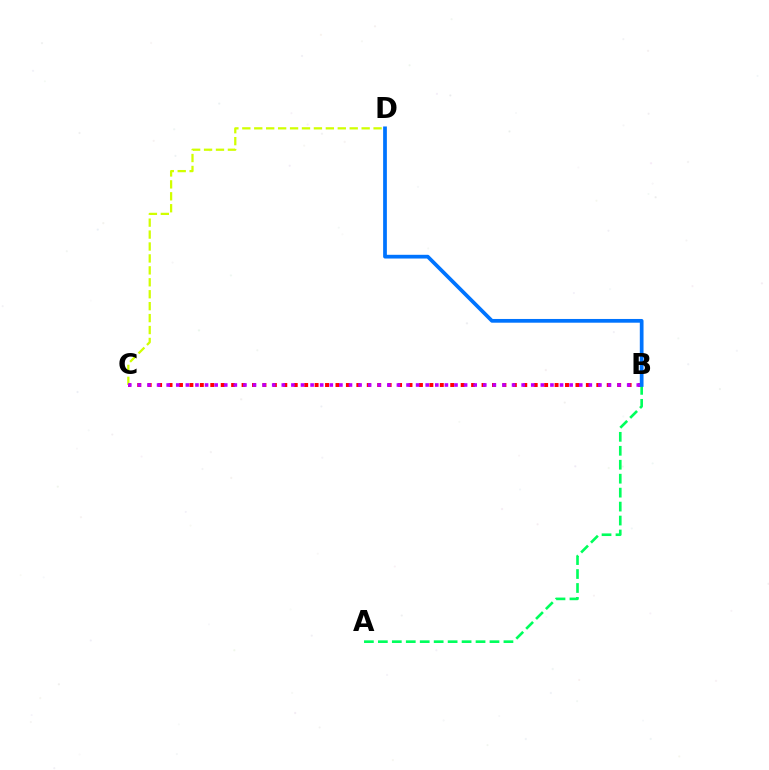{('B', 'C'): [{'color': '#ff0000', 'line_style': 'dotted', 'thickness': 2.83}, {'color': '#b900ff', 'line_style': 'dotted', 'thickness': 2.61}], ('C', 'D'): [{'color': '#d1ff00', 'line_style': 'dashed', 'thickness': 1.62}], ('A', 'B'): [{'color': '#00ff5c', 'line_style': 'dashed', 'thickness': 1.9}], ('B', 'D'): [{'color': '#0074ff', 'line_style': 'solid', 'thickness': 2.69}]}